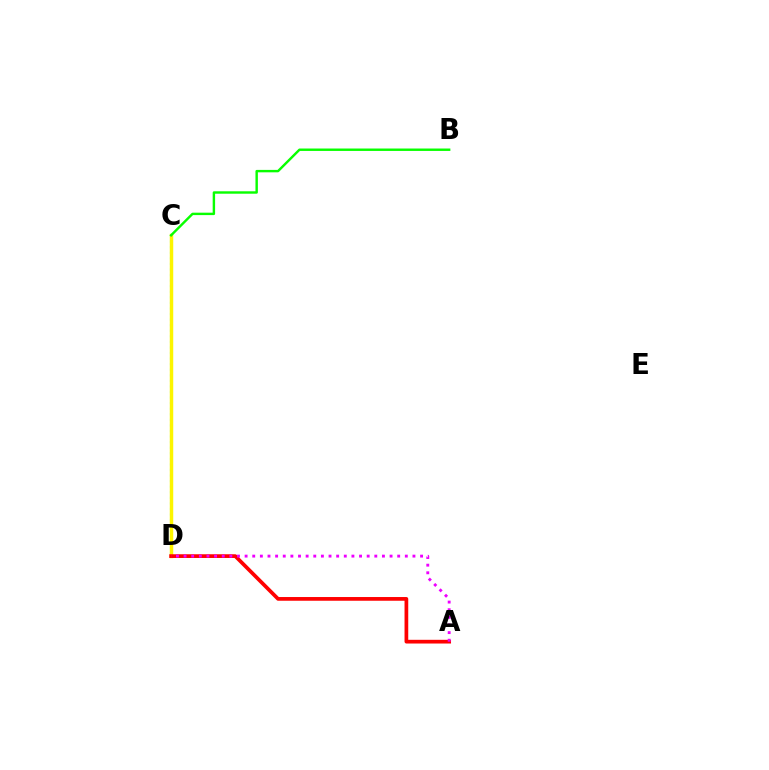{('C', 'D'): [{'color': '#00fff6', 'line_style': 'dotted', 'thickness': 1.51}, {'color': '#0010ff', 'line_style': 'dashed', 'thickness': 1.95}, {'color': '#fcf500', 'line_style': 'solid', 'thickness': 2.49}], ('A', 'D'): [{'color': '#ff0000', 'line_style': 'solid', 'thickness': 2.68}, {'color': '#ee00ff', 'line_style': 'dotted', 'thickness': 2.07}], ('B', 'C'): [{'color': '#08ff00', 'line_style': 'solid', 'thickness': 1.74}]}